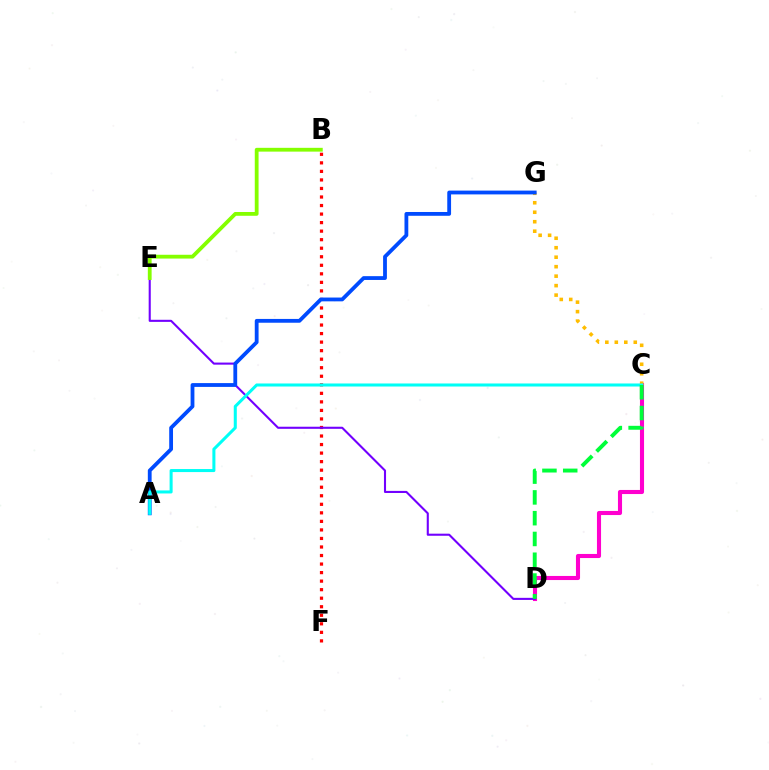{('B', 'F'): [{'color': '#ff0000', 'line_style': 'dotted', 'thickness': 2.32}], ('C', 'D'): [{'color': '#ff00cf', 'line_style': 'solid', 'thickness': 2.95}, {'color': '#00ff39', 'line_style': 'dashed', 'thickness': 2.82}], ('C', 'G'): [{'color': '#ffbd00', 'line_style': 'dotted', 'thickness': 2.58}], ('D', 'E'): [{'color': '#7200ff', 'line_style': 'solid', 'thickness': 1.51}], ('A', 'G'): [{'color': '#004bff', 'line_style': 'solid', 'thickness': 2.74}], ('A', 'C'): [{'color': '#00fff6', 'line_style': 'solid', 'thickness': 2.19}], ('B', 'E'): [{'color': '#84ff00', 'line_style': 'solid', 'thickness': 2.73}]}